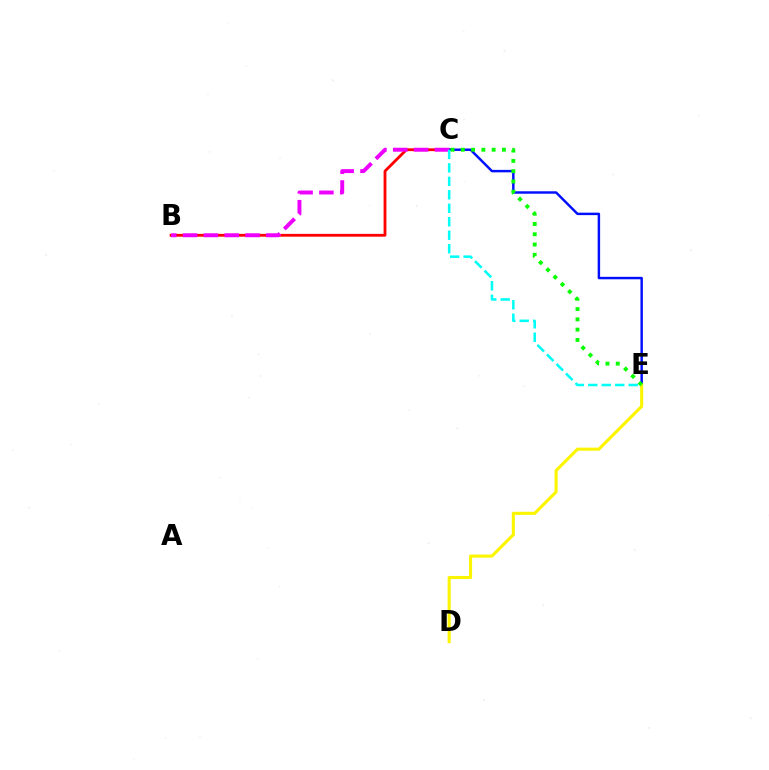{('B', 'C'): [{'color': '#ff0000', 'line_style': 'solid', 'thickness': 2.03}, {'color': '#ee00ff', 'line_style': 'dashed', 'thickness': 2.83}], ('C', 'E'): [{'color': '#0010ff', 'line_style': 'solid', 'thickness': 1.77}, {'color': '#08ff00', 'line_style': 'dotted', 'thickness': 2.79}, {'color': '#00fff6', 'line_style': 'dashed', 'thickness': 1.83}], ('D', 'E'): [{'color': '#fcf500', 'line_style': 'solid', 'thickness': 2.22}]}